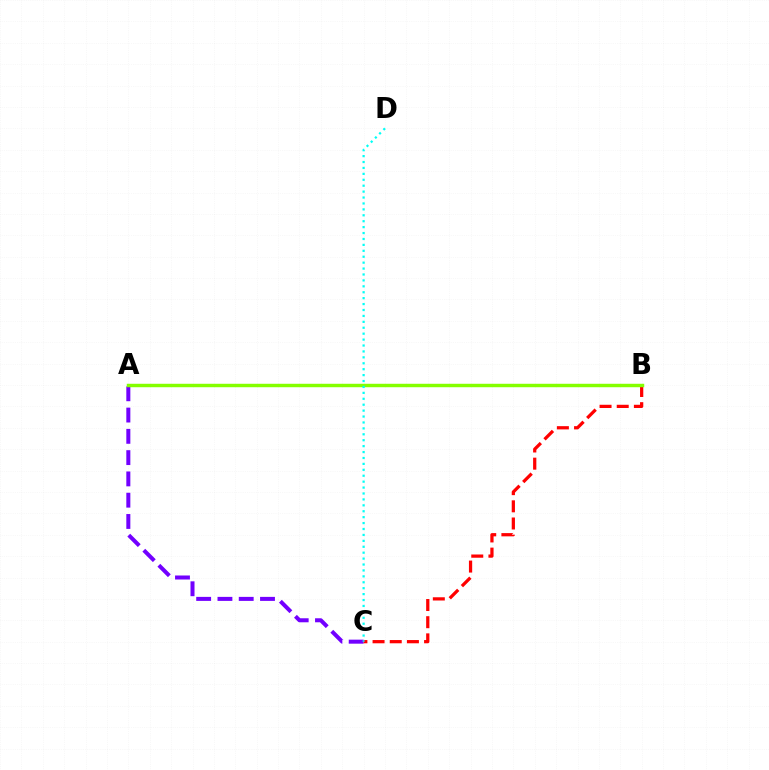{('A', 'C'): [{'color': '#7200ff', 'line_style': 'dashed', 'thickness': 2.89}], ('B', 'C'): [{'color': '#ff0000', 'line_style': 'dashed', 'thickness': 2.33}], ('A', 'B'): [{'color': '#84ff00', 'line_style': 'solid', 'thickness': 2.48}], ('C', 'D'): [{'color': '#00fff6', 'line_style': 'dotted', 'thickness': 1.61}]}